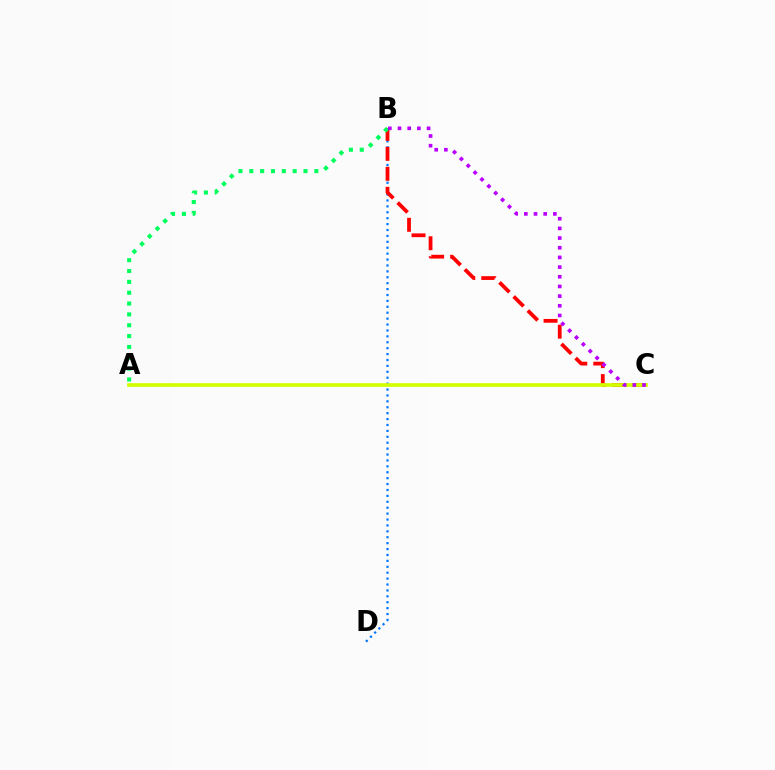{('B', 'D'): [{'color': '#0074ff', 'line_style': 'dotted', 'thickness': 1.61}], ('B', 'C'): [{'color': '#ff0000', 'line_style': 'dashed', 'thickness': 2.71}, {'color': '#b900ff', 'line_style': 'dotted', 'thickness': 2.63}], ('A', 'B'): [{'color': '#00ff5c', 'line_style': 'dotted', 'thickness': 2.95}], ('A', 'C'): [{'color': '#d1ff00', 'line_style': 'solid', 'thickness': 2.66}]}